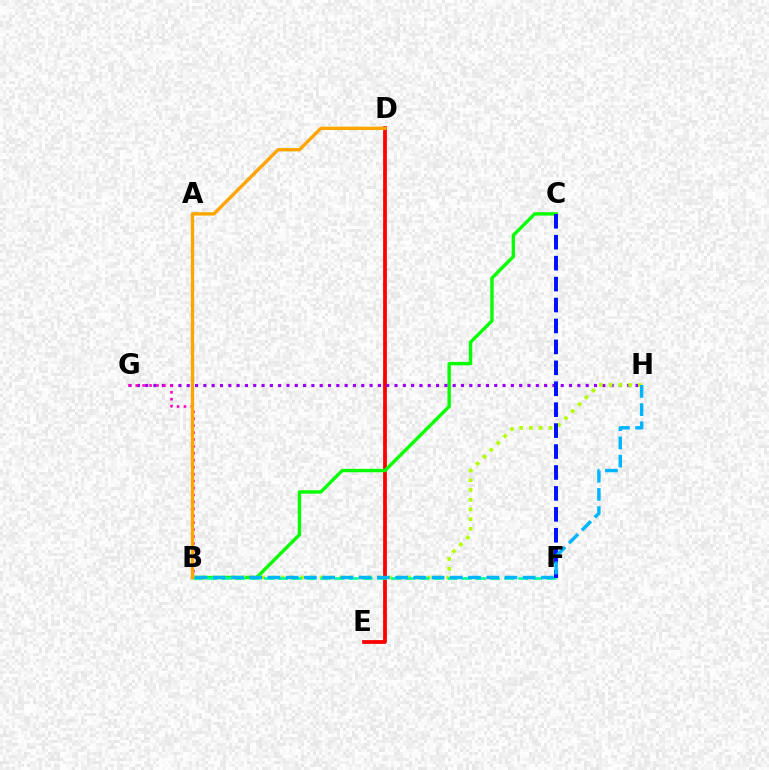{('D', 'E'): [{'color': '#ff0000', 'line_style': 'solid', 'thickness': 2.72}], ('B', 'C'): [{'color': '#08ff00', 'line_style': 'solid', 'thickness': 2.44}], ('G', 'H'): [{'color': '#9b00ff', 'line_style': 'dotted', 'thickness': 2.26}], ('B', 'G'): [{'color': '#ff00bd', 'line_style': 'dotted', 'thickness': 1.88}], ('B', 'H'): [{'color': '#b3ff00', 'line_style': 'dotted', 'thickness': 2.65}, {'color': '#00b5ff', 'line_style': 'dashed', 'thickness': 2.48}], ('B', 'F'): [{'color': '#00ff9d', 'line_style': 'dashed', 'thickness': 1.92}], ('C', 'F'): [{'color': '#0010ff', 'line_style': 'dashed', 'thickness': 2.84}], ('B', 'D'): [{'color': '#ffa500', 'line_style': 'solid', 'thickness': 2.42}]}